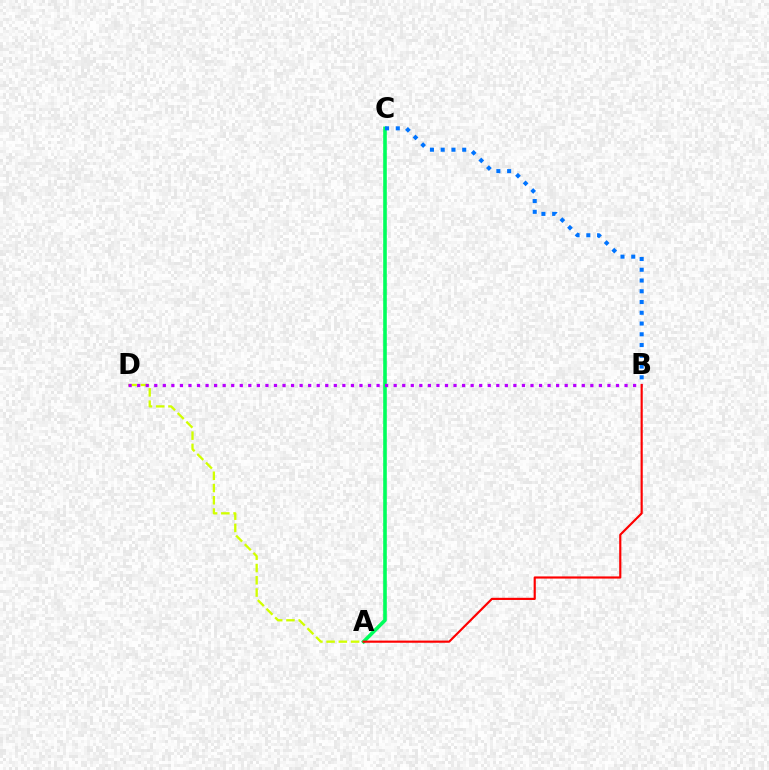{('A', 'D'): [{'color': '#d1ff00', 'line_style': 'dashed', 'thickness': 1.66}], ('A', 'C'): [{'color': '#00ff5c', 'line_style': 'solid', 'thickness': 2.6}], ('B', 'D'): [{'color': '#b900ff', 'line_style': 'dotted', 'thickness': 2.32}], ('A', 'B'): [{'color': '#ff0000', 'line_style': 'solid', 'thickness': 1.56}], ('B', 'C'): [{'color': '#0074ff', 'line_style': 'dotted', 'thickness': 2.92}]}